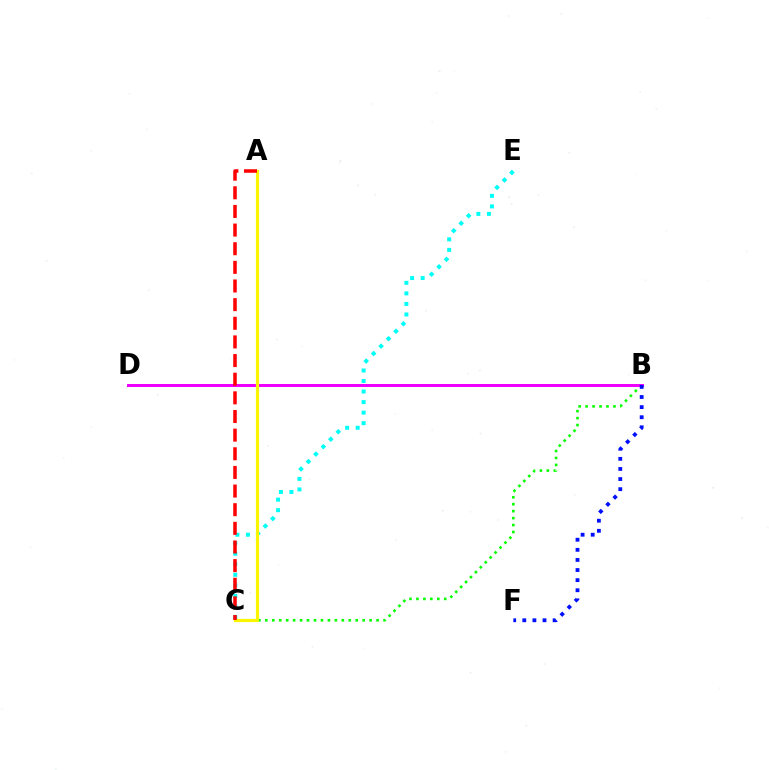{('B', 'C'): [{'color': '#08ff00', 'line_style': 'dotted', 'thickness': 1.89}], ('C', 'E'): [{'color': '#00fff6', 'line_style': 'dotted', 'thickness': 2.86}], ('B', 'D'): [{'color': '#ee00ff', 'line_style': 'solid', 'thickness': 2.15}], ('A', 'C'): [{'color': '#fcf500', 'line_style': 'solid', 'thickness': 2.28}, {'color': '#ff0000', 'line_style': 'dashed', 'thickness': 2.53}], ('B', 'F'): [{'color': '#0010ff', 'line_style': 'dotted', 'thickness': 2.74}]}